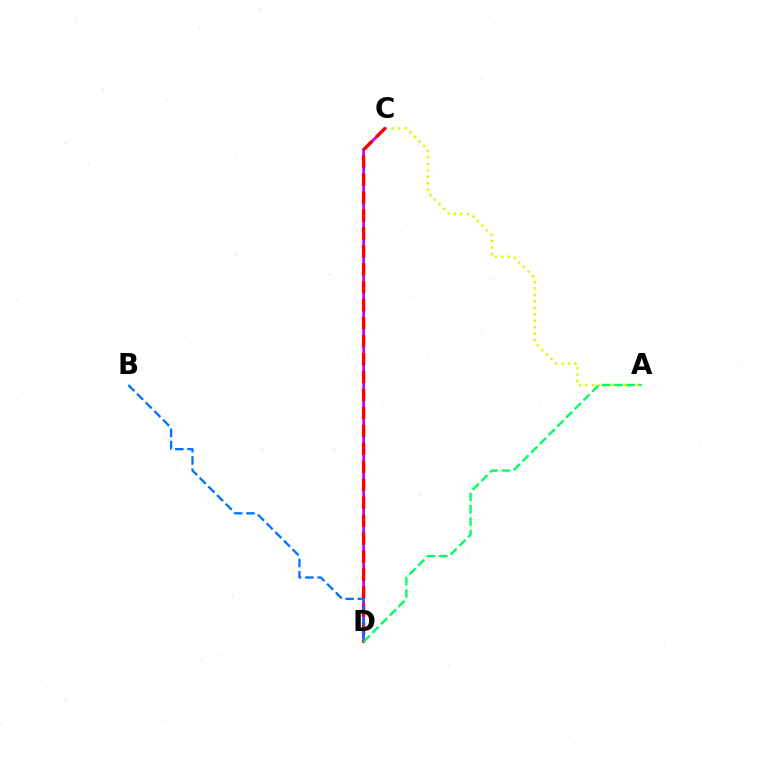{('A', 'C'): [{'color': '#d1ff00', 'line_style': 'dotted', 'thickness': 1.76}], ('C', 'D'): [{'color': '#b900ff', 'line_style': 'solid', 'thickness': 1.92}, {'color': '#ff0000', 'line_style': 'dashed', 'thickness': 2.44}], ('A', 'D'): [{'color': '#00ff5c', 'line_style': 'dashed', 'thickness': 1.67}], ('B', 'D'): [{'color': '#0074ff', 'line_style': 'dashed', 'thickness': 1.66}]}